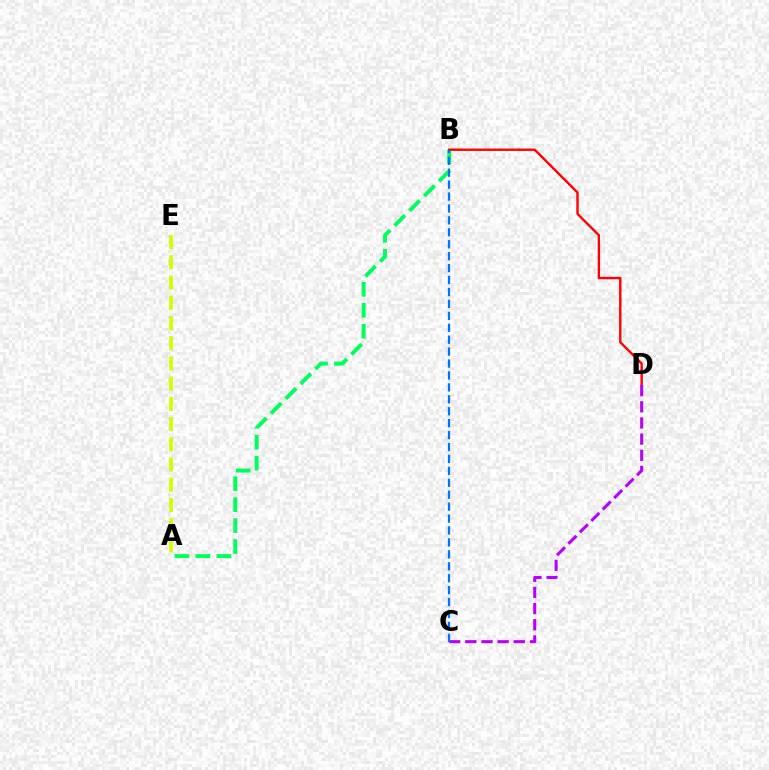{('A', 'B'): [{'color': '#00ff5c', 'line_style': 'dashed', 'thickness': 2.85}], ('B', 'D'): [{'color': '#ff0000', 'line_style': 'solid', 'thickness': 1.71}], ('C', 'D'): [{'color': '#b900ff', 'line_style': 'dashed', 'thickness': 2.2}], ('B', 'C'): [{'color': '#0074ff', 'line_style': 'dashed', 'thickness': 1.62}], ('A', 'E'): [{'color': '#d1ff00', 'line_style': 'dashed', 'thickness': 2.75}]}